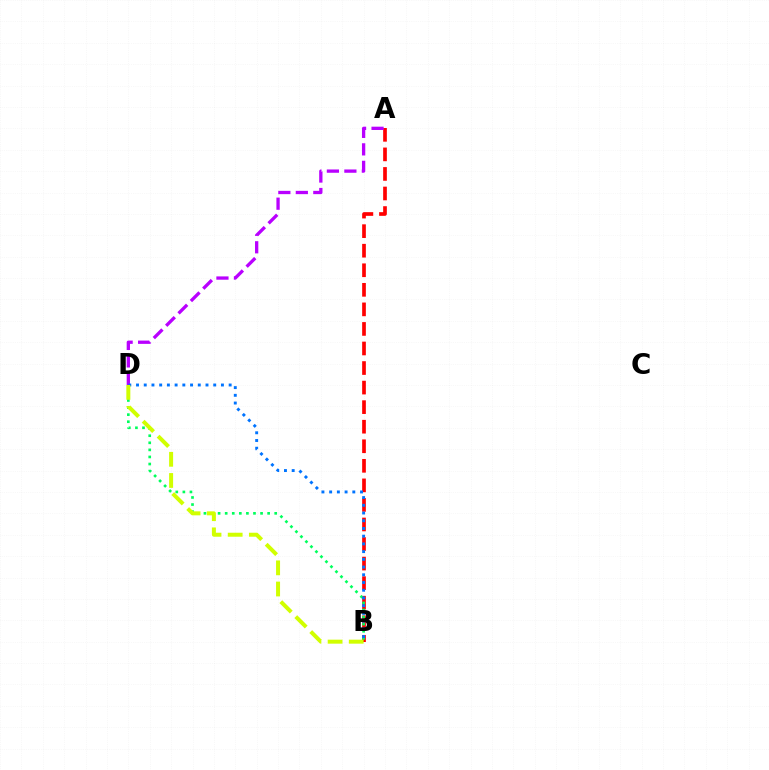{('A', 'B'): [{'color': '#ff0000', 'line_style': 'dashed', 'thickness': 2.66}], ('A', 'D'): [{'color': '#b900ff', 'line_style': 'dashed', 'thickness': 2.38}], ('B', 'D'): [{'color': '#00ff5c', 'line_style': 'dotted', 'thickness': 1.92}, {'color': '#0074ff', 'line_style': 'dotted', 'thickness': 2.1}, {'color': '#d1ff00', 'line_style': 'dashed', 'thickness': 2.87}]}